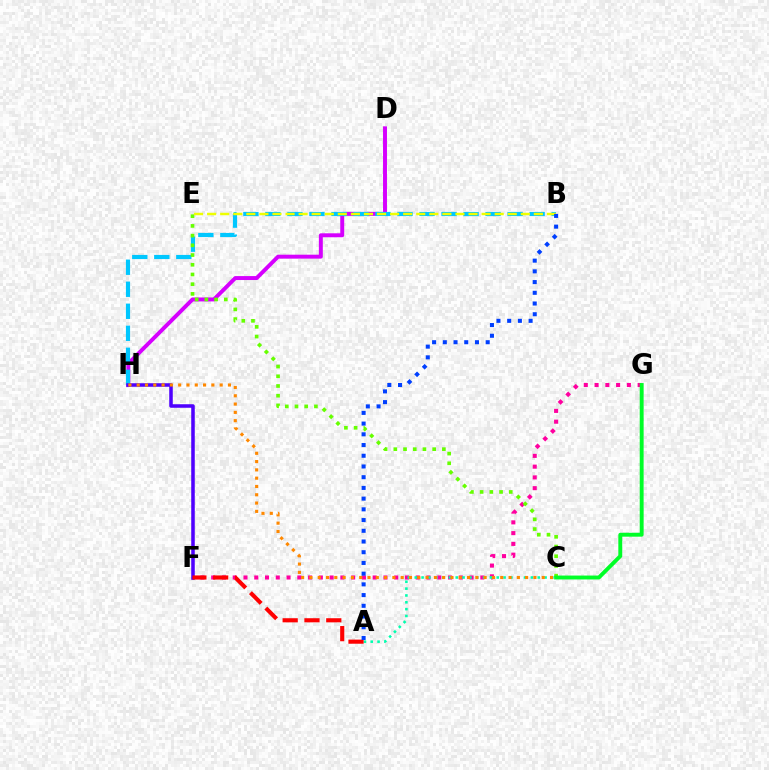{('F', 'G'): [{'color': '#ff00a0', 'line_style': 'dotted', 'thickness': 2.93}], ('D', 'H'): [{'color': '#d600ff', 'line_style': 'solid', 'thickness': 2.84}], ('B', 'H'): [{'color': '#00c7ff', 'line_style': 'dashed', 'thickness': 2.99}], ('C', 'E'): [{'color': '#66ff00', 'line_style': 'dotted', 'thickness': 2.64}], ('A', 'C'): [{'color': '#00ffaf', 'line_style': 'dotted', 'thickness': 1.86}], ('F', 'H'): [{'color': '#4f00ff', 'line_style': 'solid', 'thickness': 2.54}], ('B', 'E'): [{'color': '#eeff00', 'line_style': 'dashed', 'thickness': 1.78}], ('C', 'G'): [{'color': '#00ff27', 'line_style': 'solid', 'thickness': 2.81}], ('A', 'F'): [{'color': '#ff0000', 'line_style': 'dashed', 'thickness': 2.96}], ('A', 'B'): [{'color': '#003fff', 'line_style': 'dotted', 'thickness': 2.91}], ('C', 'H'): [{'color': '#ff8800', 'line_style': 'dotted', 'thickness': 2.25}]}